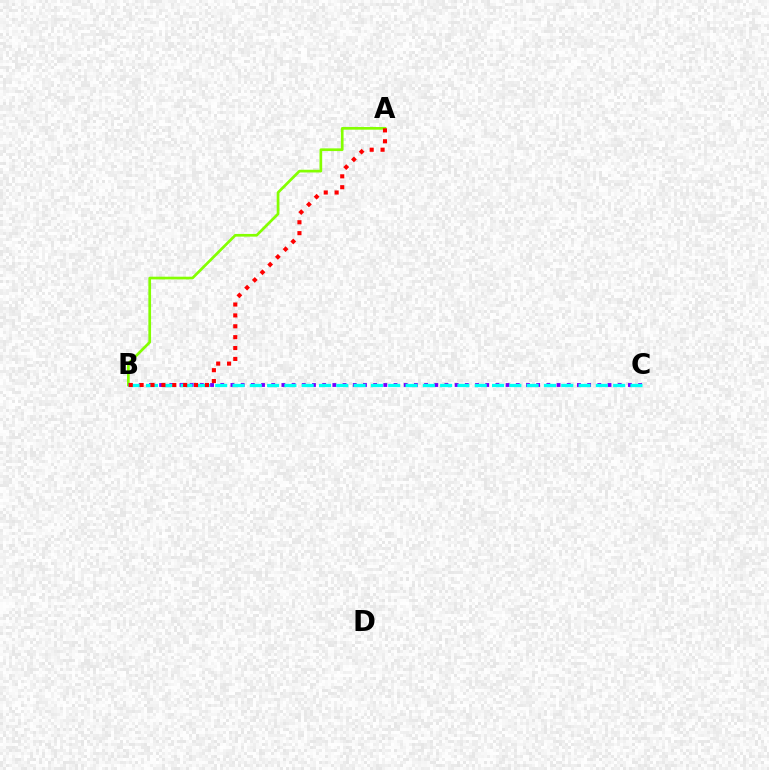{('A', 'B'): [{'color': '#84ff00', 'line_style': 'solid', 'thickness': 1.94}, {'color': '#ff0000', 'line_style': 'dotted', 'thickness': 2.96}], ('B', 'C'): [{'color': '#7200ff', 'line_style': 'dotted', 'thickness': 2.77}, {'color': '#00fff6', 'line_style': 'dashed', 'thickness': 2.35}]}